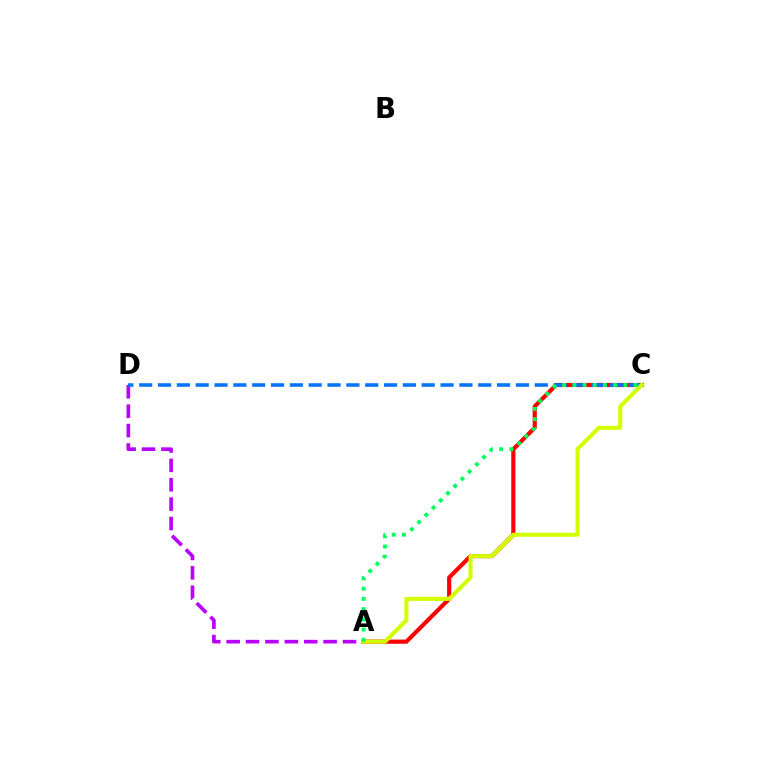{('A', 'C'): [{'color': '#ff0000', 'line_style': 'solid', 'thickness': 2.99}, {'color': '#d1ff00', 'line_style': 'solid', 'thickness': 2.93}, {'color': '#00ff5c', 'line_style': 'dotted', 'thickness': 2.77}], ('A', 'D'): [{'color': '#b900ff', 'line_style': 'dashed', 'thickness': 2.63}], ('C', 'D'): [{'color': '#0074ff', 'line_style': 'dashed', 'thickness': 2.56}]}